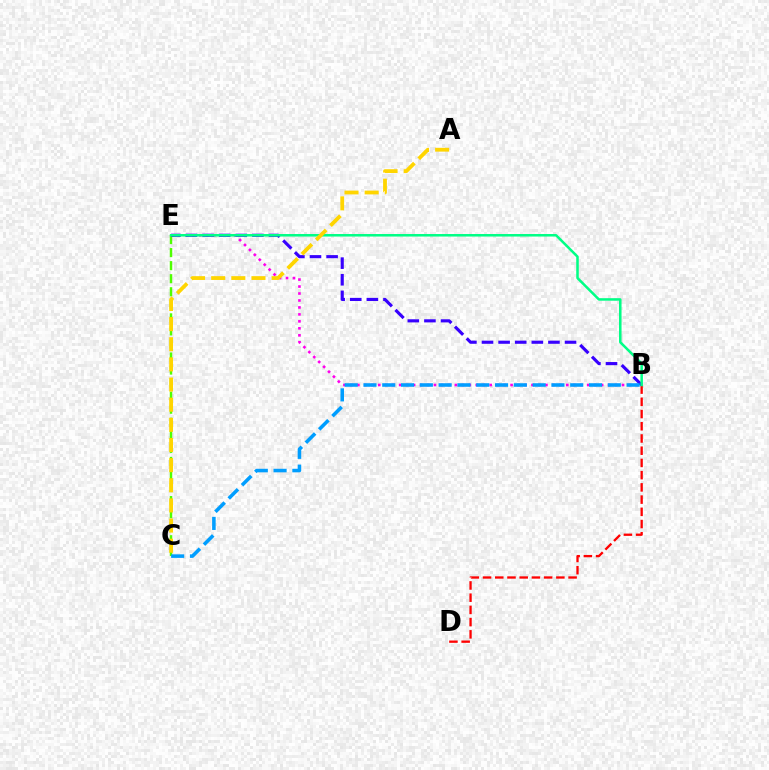{('C', 'E'): [{'color': '#4fff00', 'line_style': 'dashed', 'thickness': 1.77}], ('B', 'E'): [{'color': '#ff00ed', 'line_style': 'dotted', 'thickness': 1.89}, {'color': '#3700ff', 'line_style': 'dashed', 'thickness': 2.26}, {'color': '#00ff86', 'line_style': 'solid', 'thickness': 1.82}], ('B', 'D'): [{'color': '#ff0000', 'line_style': 'dashed', 'thickness': 1.66}], ('A', 'C'): [{'color': '#ffd500', 'line_style': 'dashed', 'thickness': 2.74}], ('B', 'C'): [{'color': '#009eff', 'line_style': 'dashed', 'thickness': 2.55}]}